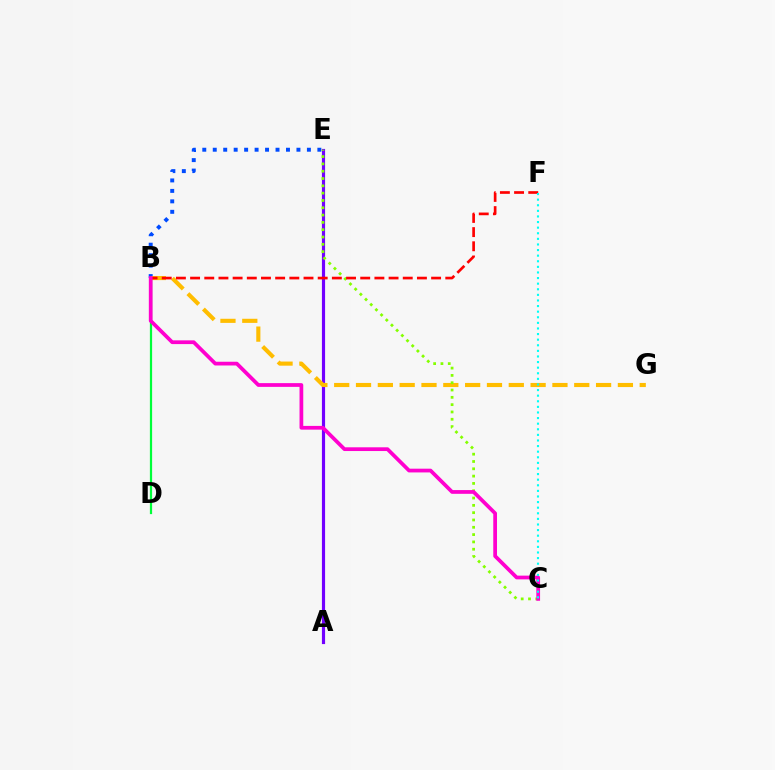{('B', 'E'): [{'color': '#004bff', 'line_style': 'dotted', 'thickness': 2.84}], ('A', 'E'): [{'color': '#7200ff', 'line_style': 'solid', 'thickness': 2.28}], ('B', 'G'): [{'color': '#ffbd00', 'line_style': 'dashed', 'thickness': 2.96}], ('C', 'E'): [{'color': '#84ff00', 'line_style': 'dotted', 'thickness': 1.99}], ('B', 'D'): [{'color': '#00ff39', 'line_style': 'solid', 'thickness': 1.61}], ('B', 'F'): [{'color': '#ff0000', 'line_style': 'dashed', 'thickness': 1.93}], ('B', 'C'): [{'color': '#ff00cf', 'line_style': 'solid', 'thickness': 2.69}], ('C', 'F'): [{'color': '#00fff6', 'line_style': 'dotted', 'thickness': 1.52}]}